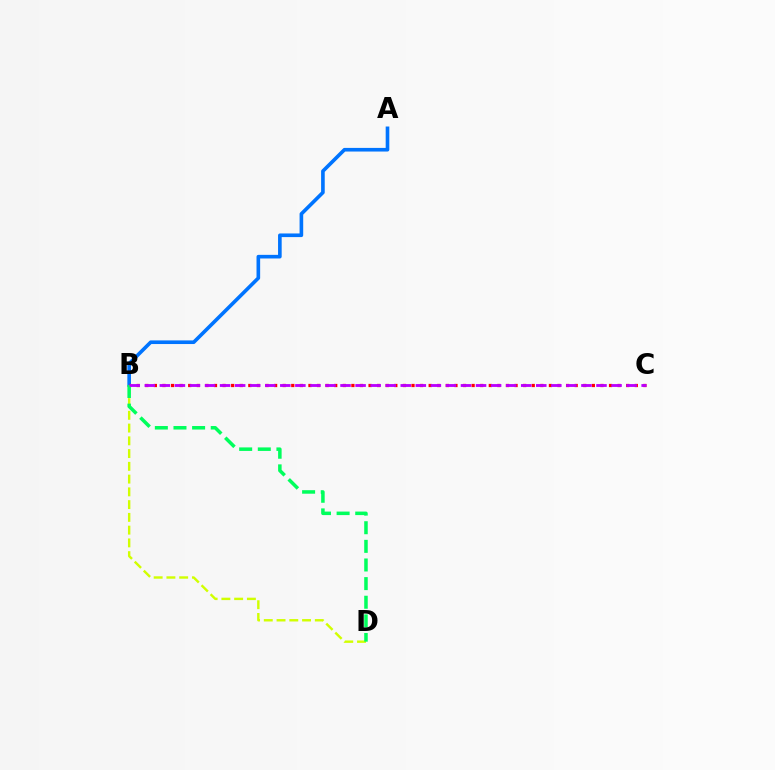{('A', 'B'): [{'color': '#0074ff', 'line_style': 'solid', 'thickness': 2.61}], ('B', 'D'): [{'color': '#d1ff00', 'line_style': 'dashed', 'thickness': 1.73}, {'color': '#00ff5c', 'line_style': 'dashed', 'thickness': 2.53}], ('B', 'C'): [{'color': '#ff0000', 'line_style': 'dotted', 'thickness': 2.33}, {'color': '#b900ff', 'line_style': 'dashed', 'thickness': 2.05}]}